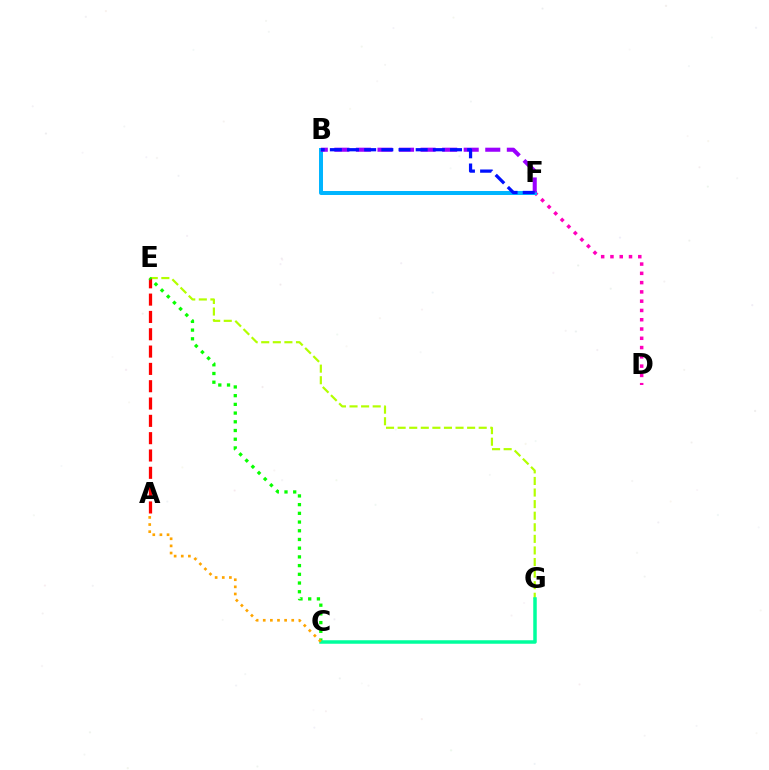{('D', 'F'): [{'color': '#ff00bd', 'line_style': 'dotted', 'thickness': 2.52}], ('E', 'G'): [{'color': '#b3ff00', 'line_style': 'dashed', 'thickness': 1.57}], ('B', 'F'): [{'color': '#00b5ff', 'line_style': 'solid', 'thickness': 2.87}, {'color': '#9b00ff', 'line_style': 'dashed', 'thickness': 2.93}, {'color': '#0010ff', 'line_style': 'dashed', 'thickness': 2.33}], ('A', 'E'): [{'color': '#ff0000', 'line_style': 'dashed', 'thickness': 2.35}], ('C', 'E'): [{'color': '#08ff00', 'line_style': 'dotted', 'thickness': 2.37}], ('C', 'G'): [{'color': '#00ff9d', 'line_style': 'solid', 'thickness': 2.52}], ('A', 'C'): [{'color': '#ffa500', 'line_style': 'dotted', 'thickness': 1.94}]}